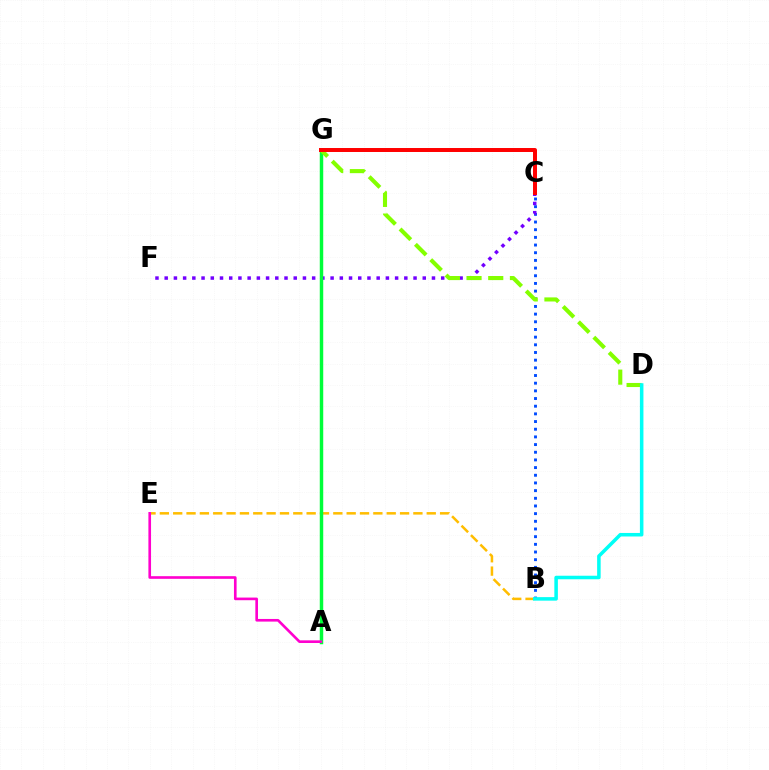{('B', 'C'): [{'color': '#004bff', 'line_style': 'dotted', 'thickness': 2.09}], ('B', 'E'): [{'color': '#ffbd00', 'line_style': 'dashed', 'thickness': 1.81}], ('C', 'F'): [{'color': '#7200ff', 'line_style': 'dotted', 'thickness': 2.5}], ('A', 'G'): [{'color': '#00ff39', 'line_style': 'solid', 'thickness': 2.49}], ('D', 'G'): [{'color': '#84ff00', 'line_style': 'dashed', 'thickness': 2.95}], ('A', 'E'): [{'color': '#ff00cf', 'line_style': 'solid', 'thickness': 1.9}], ('B', 'D'): [{'color': '#00fff6', 'line_style': 'solid', 'thickness': 2.54}], ('C', 'G'): [{'color': '#ff0000', 'line_style': 'solid', 'thickness': 2.86}]}